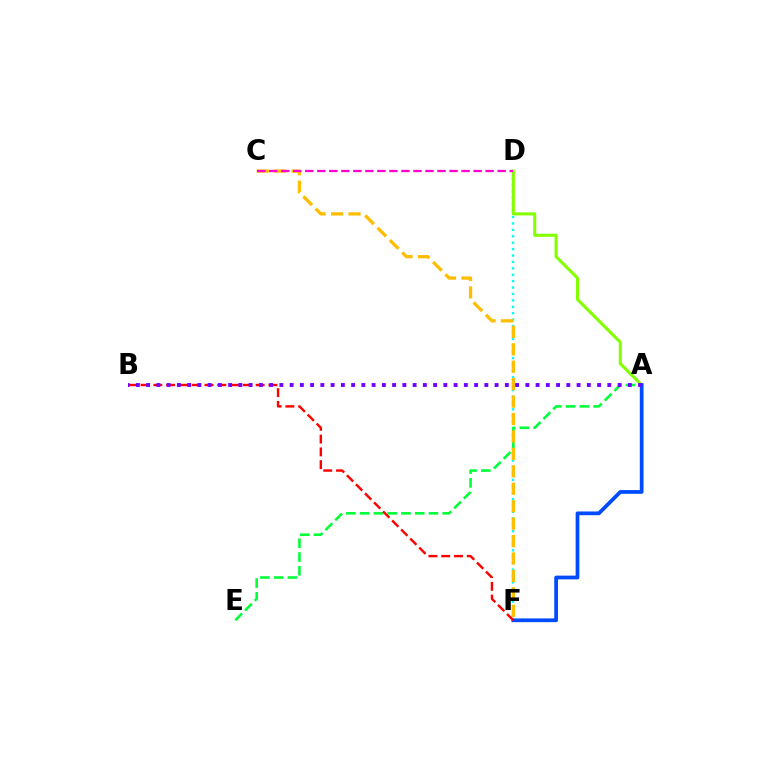{('D', 'F'): [{'color': '#00fff6', 'line_style': 'dotted', 'thickness': 1.74}], ('A', 'D'): [{'color': '#84ff00', 'line_style': 'solid', 'thickness': 2.22}], ('A', 'E'): [{'color': '#00ff39', 'line_style': 'dashed', 'thickness': 1.87}], ('C', 'F'): [{'color': '#ffbd00', 'line_style': 'dashed', 'thickness': 2.37}], ('A', 'F'): [{'color': '#004bff', 'line_style': 'solid', 'thickness': 2.69}], ('B', 'F'): [{'color': '#ff0000', 'line_style': 'dashed', 'thickness': 1.74}], ('C', 'D'): [{'color': '#ff00cf', 'line_style': 'dashed', 'thickness': 1.63}], ('A', 'B'): [{'color': '#7200ff', 'line_style': 'dotted', 'thickness': 2.78}]}